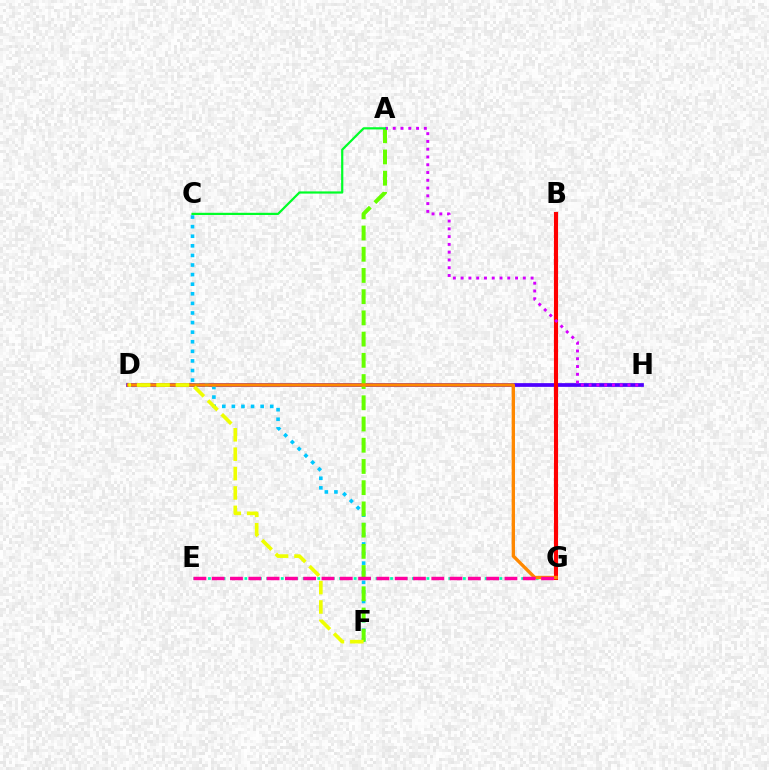{('E', 'G'): [{'color': '#00ffaf', 'line_style': 'dotted', 'thickness': 1.98}, {'color': '#ff00a0', 'line_style': 'dashed', 'thickness': 2.49}], ('D', 'H'): [{'color': '#4f00ff', 'line_style': 'solid', 'thickness': 2.68}], ('B', 'G'): [{'color': '#003fff', 'line_style': 'dotted', 'thickness': 1.91}, {'color': '#ff0000', 'line_style': 'solid', 'thickness': 2.95}], ('C', 'F'): [{'color': '#00c7ff', 'line_style': 'dotted', 'thickness': 2.61}], ('A', 'F'): [{'color': '#66ff00', 'line_style': 'dashed', 'thickness': 2.88}], ('A', 'H'): [{'color': '#d600ff', 'line_style': 'dotted', 'thickness': 2.11}], ('D', 'G'): [{'color': '#ff8800', 'line_style': 'solid', 'thickness': 2.41}], ('D', 'F'): [{'color': '#eeff00', 'line_style': 'dashed', 'thickness': 2.63}], ('A', 'C'): [{'color': '#00ff27', 'line_style': 'solid', 'thickness': 1.58}]}